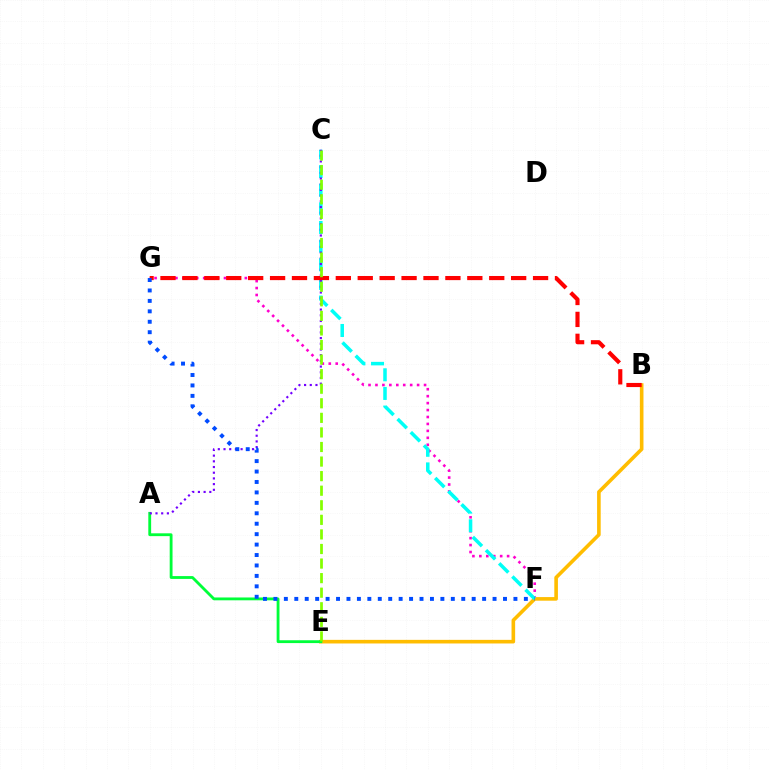{('F', 'G'): [{'color': '#ff00cf', 'line_style': 'dotted', 'thickness': 1.89}, {'color': '#004bff', 'line_style': 'dotted', 'thickness': 2.84}], ('B', 'E'): [{'color': '#ffbd00', 'line_style': 'solid', 'thickness': 2.6}], ('C', 'F'): [{'color': '#00fff6', 'line_style': 'dashed', 'thickness': 2.53}], ('A', 'E'): [{'color': '#00ff39', 'line_style': 'solid', 'thickness': 2.04}], ('A', 'C'): [{'color': '#7200ff', 'line_style': 'dotted', 'thickness': 1.55}], ('B', 'G'): [{'color': '#ff0000', 'line_style': 'dashed', 'thickness': 2.98}], ('C', 'E'): [{'color': '#84ff00', 'line_style': 'dashed', 'thickness': 1.98}]}